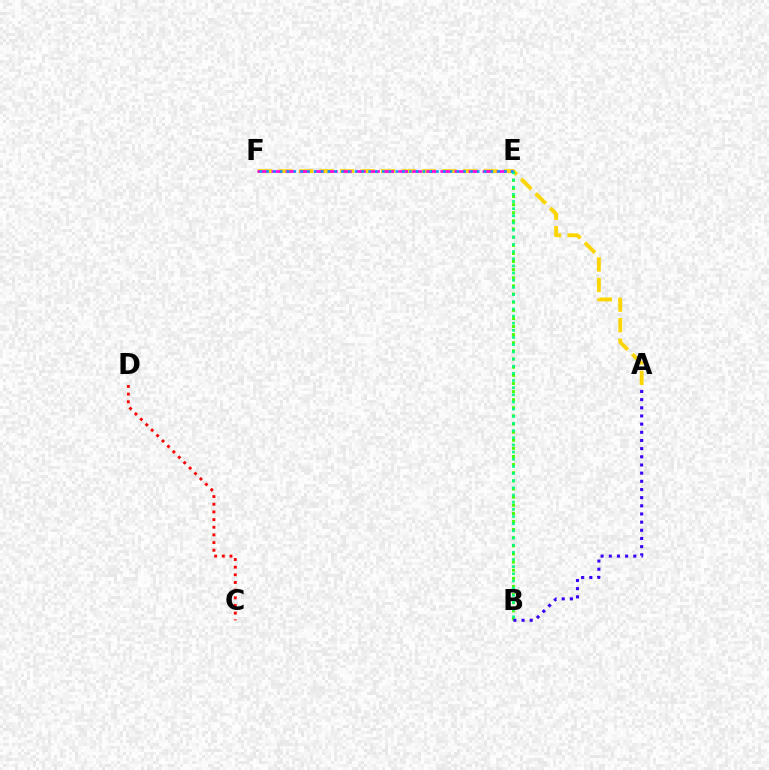{('A', 'F'): [{'color': '#ffd500', 'line_style': 'dashed', 'thickness': 2.79}], ('B', 'E'): [{'color': '#4fff00', 'line_style': 'dotted', 'thickness': 2.21}, {'color': '#00ff86', 'line_style': 'dotted', 'thickness': 1.95}], ('E', 'F'): [{'color': '#ff00ed', 'line_style': 'dashed', 'thickness': 1.91}, {'color': '#009eff', 'line_style': 'dotted', 'thickness': 1.85}], ('C', 'D'): [{'color': '#ff0000', 'line_style': 'dotted', 'thickness': 2.08}], ('A', 'B'): [{'color': '#3700ff', 'line_style': 'dotted', 'thickness': 2.22}]}